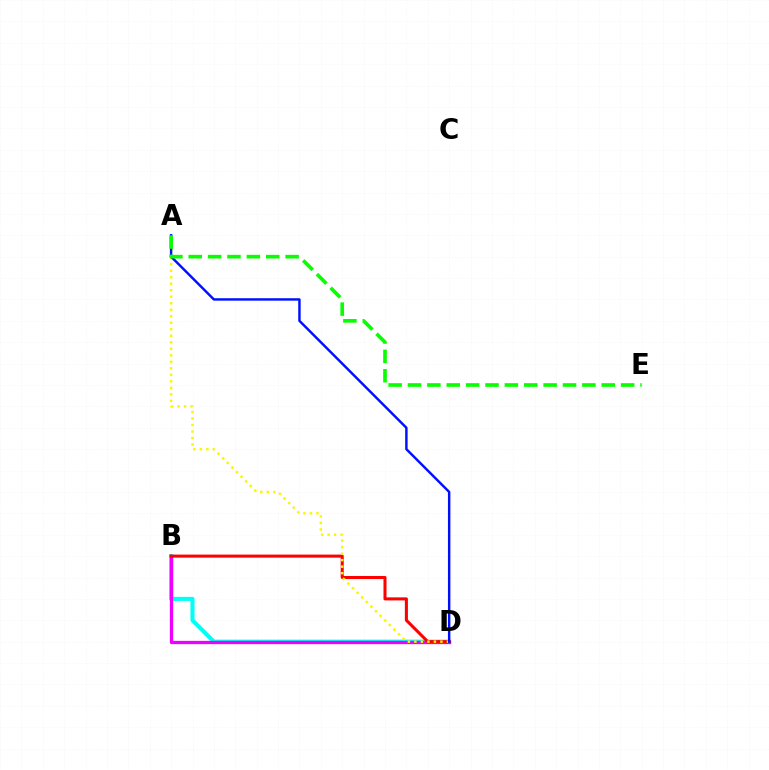{('B', 'D'): [{'color': '#00fff6', 'line_style': 'solid', 'thickness': 2.95}, {'color': '#ee00ff', 'line_style': 'solid', 'thickness': 2.37}, {'color': '#ff0000', 'line_style': 'solid', 'thickness': 2.19}], ('A', 'D'): [{'color': '#fcf500', 'line_style': 'dotted', 'thickness': 1.77}, {'color': '#0010ff', 'line_style': 'solid', 'thickness': 1.76}], ('A', 'E'): [{'color': '#08ff00', 'line_style': 'dashed', 'thickness': 2.63}]}